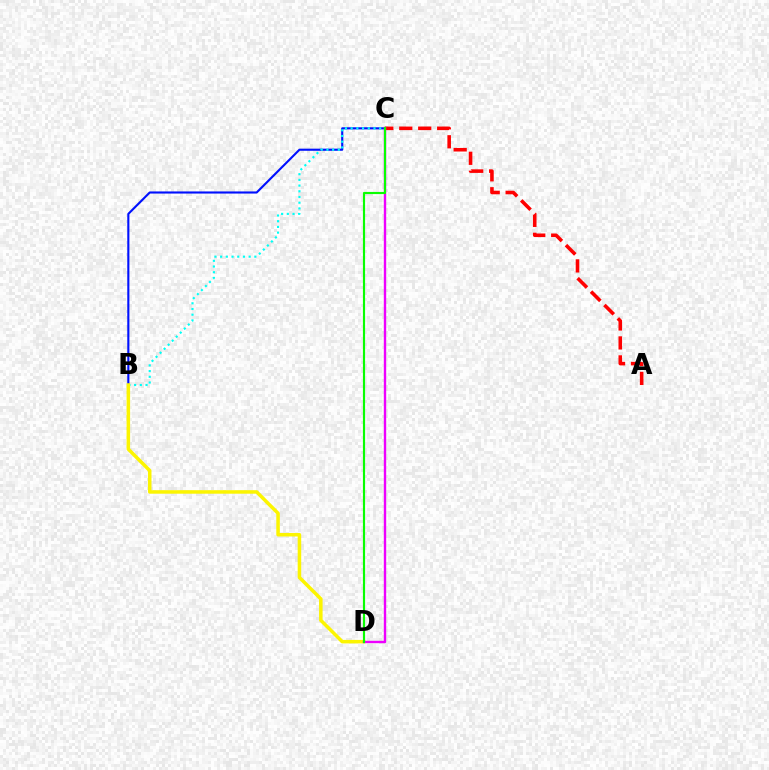{('B', 'C'): [{'color': '#0010ff', 'line_style': 'solid', 'thickness': 1.52}, {'color': '#00fff6', 'line_style': 'dotted', 'thickness': 1.55}], ('B', 'D'): [{'color': '#fcf500', 'line_style': 'solid', 'thickness': 2.53}], ('A', 'C'): [{'color': '#ff0000', 'line_style': 'dashed', 'thickness': 2.57}], ('C', 'D'): [{'color': '#ee00ff', 'line_style': 'solid', 'thickness': 1.72}, {'color': '#08ff00', 'line_style': 'solid', 'thickness': 1.55}]}